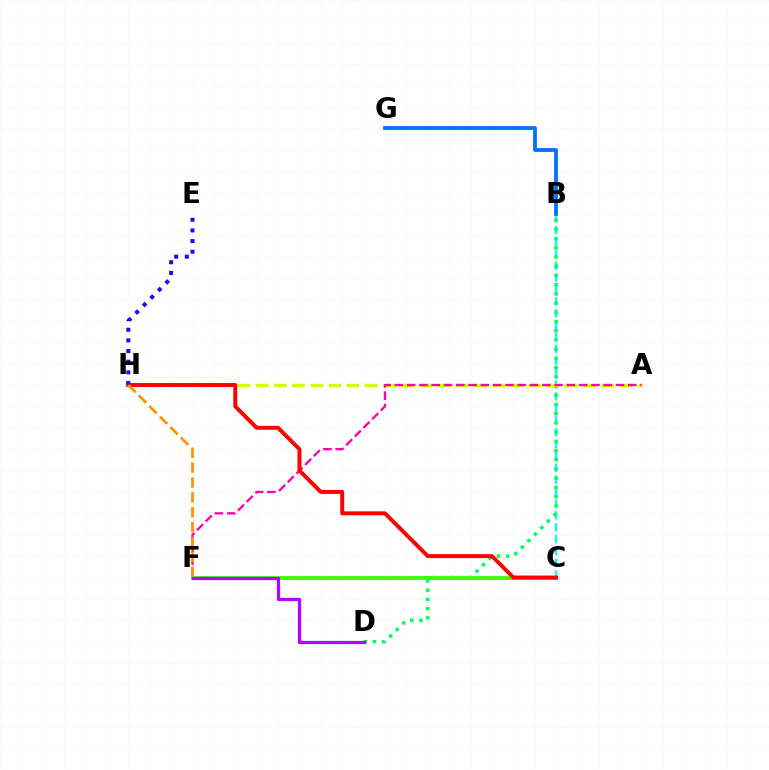{('B', 'C'): [{'color': '#00fff6', 'line_style': 'dashed', 'thickness': 1.61}], ('B', 'D'): [{'color': '#00ff5c', 'line_style': 'dotted', 'thickness': 2.5}], ('A', 'H'): [{'color': '#d1ff00', 'line_style': 'dashed', 'thickness': 2.47}], ('A', 'F'): [{'color': '#ff00ac', 'line_style': 'dashed', 'thickness': 1.67}], ('C', 'F'): [{'color': '#3dff00', 'line_style': 'solid', 'thickness': 2.74}], ('D', 'F'): [{'color': '#b900ff', 'line_style': 'solid', 'thickness': 2.34}], ('C', 'H'): [{'color': '#ff0000', 'line_style': 'solid', 'thickness': 2.84}], ('B', 'G'): [{'color': '#0074ff', 'line_style': 'solid', 'thickness': 2.74}], ('E', 'H'): [{'color': '#2500ff', 'line_style': 'dotted', 'thickness': 2.89}], ('F', 'H'): [{'color': '#ff9400', 'line_style': 'dashed', 'thickness': 2.02}]}